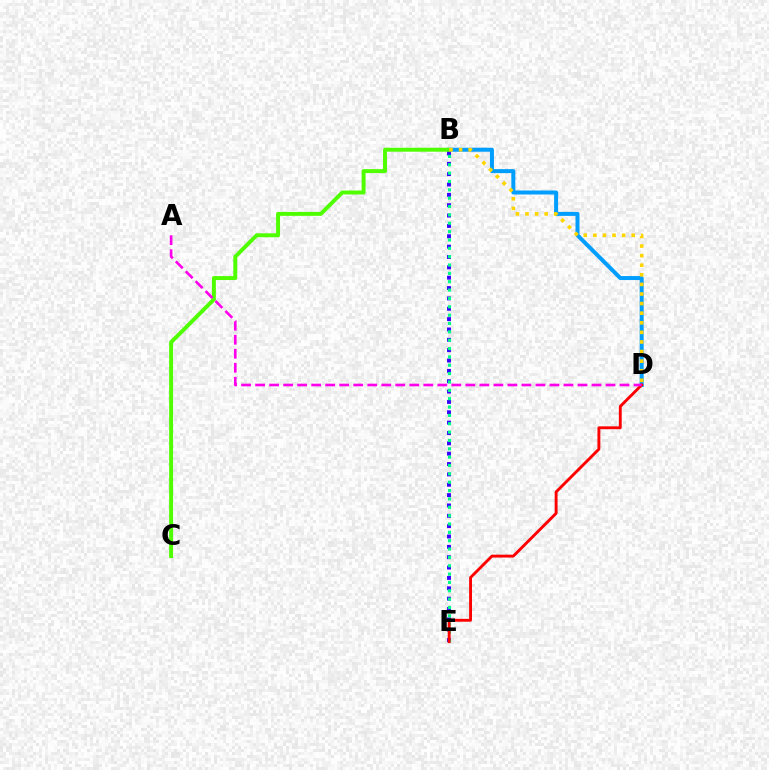{('B', 'D'): [{'color': '#009eff', 'line_style': 'solid', 'thickness': 2.87}, {'color': '#ffd500', 'line_style': 'dotted', 'thickness': 2.61}], ('B', 'E'): [{'color': '#3700ff', 'line_style': 'dotted', 'thickness': 2.81}, {'color': '#00ff86', 'line_style': 'dotted', 'thickness': 2.27}], ('B', 'C'): [{'color': '#4fff00', 'line_style': 'solid', 'thickness': 2.83}], ('D', 'E'): [{'color': '#ff0000', 'line_style': 'solid', 'thickness': 2.08}], ('A', 'D'): [{'color': '#ff00ed', 'line_style': 'dashed', 'thickness': 1.9}]}